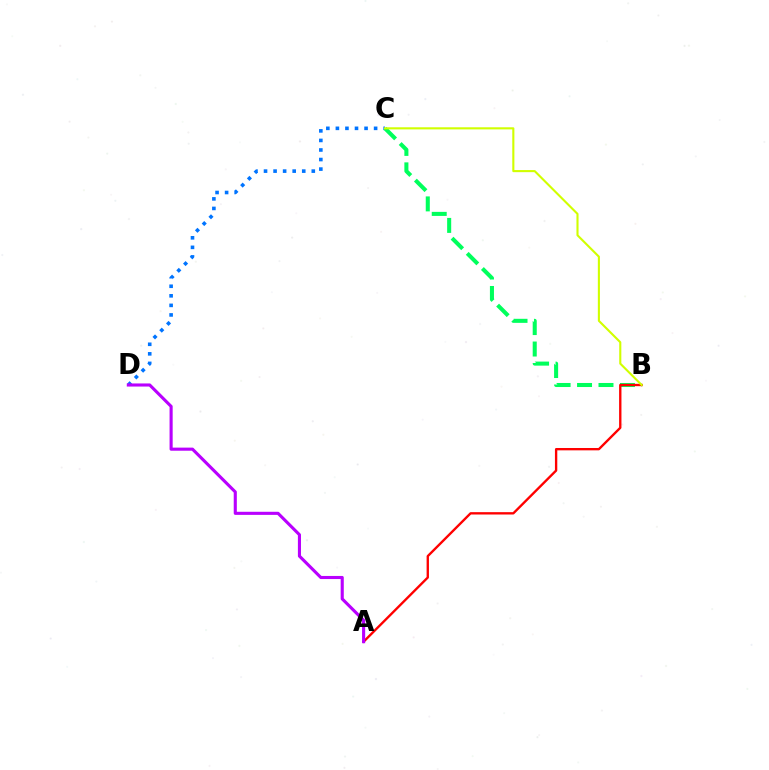{('C', 'D'): [{'color': '#0074ff', 'line_style': 'dotted', 'thickness': 2.6}], ('B', 'C'): [{'color': '#00ff5c', 'line_style': 'dashed', 'thickness': 2.91}, {'color': '#d1ff00', 'line_style': 'solid', 'thickness': 1.52}], ('A', 'B'): [{'color': '#ff0000', 'line_style': 'solid', 'thickness': 1.69}], ('A', 'D'): [{'color': '#b900ff', 'line_style': 'solid', 'thickness': 2.23}]}